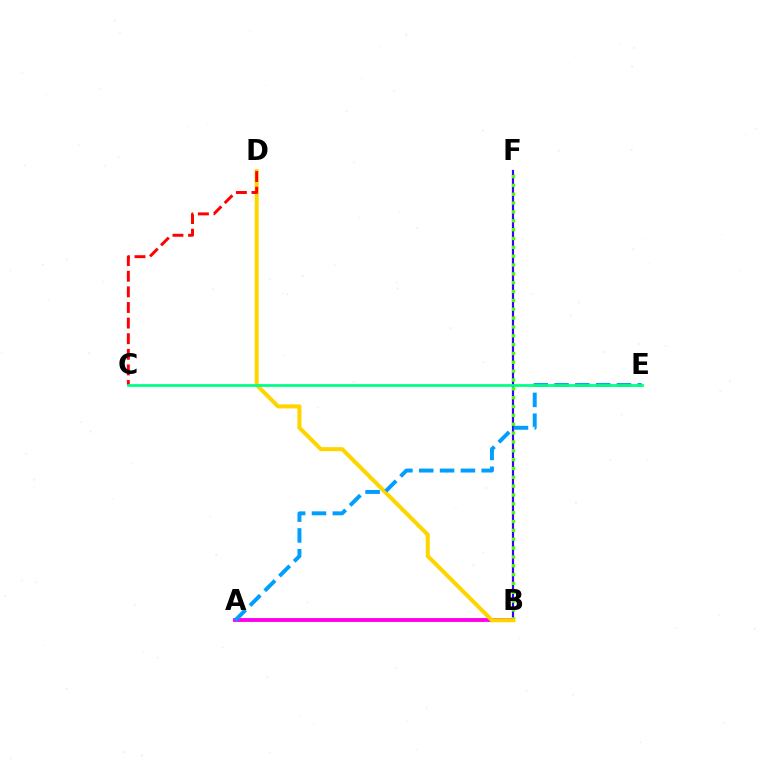{('B', 'F'): [{'color': '#3700ff', 'line_style': 'solid', 'thickness': 1.56}, {'color': '#4fff00', 'line_style': 'dotted', 'thickness': 2.4}], ('A', 'B'): [{'color': '#ff00ed', 'line_style': 'solid', 'thickness': 2.77}], ('B', 'D'): [{'color': '#ffd500', 'line_style': 'solid', 'thickness': 2.91}], ('C', 'D'): [{'color': '#ff0000', 'line_style': 'dashed', 'thickness': 2.12}], ('A', 'E'): [{'color': '#009eff', 'line_style': 'dashed', 'thickness': 2.83}], ('C', 'E'): [{'color': '#00ff86', 'line_style': 'solid', 'thickness': 2.0}]}